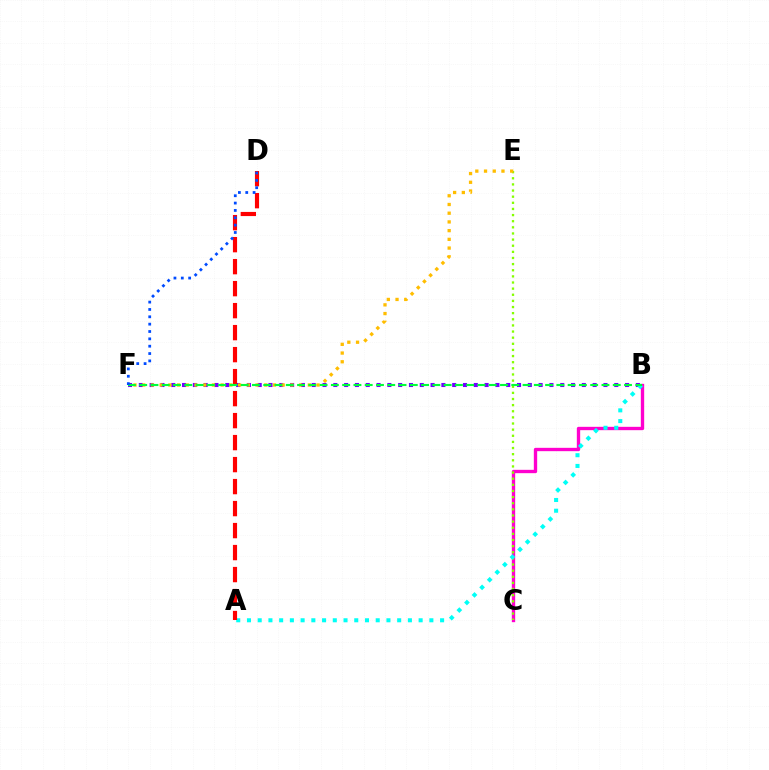{('B', 'F'): [{'color': '#7200ff', 'line_style': 'dotted', 'thickness': 2.94}, {'color': '#00ff39', 'line_style': 'dashed', 'thickness': 1.53}], ('B', 'C'): [{'color': '#ff00cf', 'line_style': 'solid', 'thickness': 2.41}], ('C', 'E'): [{'color': '#84ff00', 'line_style': 'dotted', 'thickness': 1.67}], ('E', 'F'): [{'color': '#ffbd00', 'line_style': 'dotted', 'thickness': 2.37}], ('A', 'B'): [{'color': '#00fff6', 'line_style': 'dotted', 'thickness': 2.92}], ('A', 'D'): [{'color': '#ff0000', 'line_style': 'dashed', 'thickness': 2.99}], ('D', 'F'): [{'color': '#004bff', 'line_style': 'dotted', 'thickness': 2.0}]}